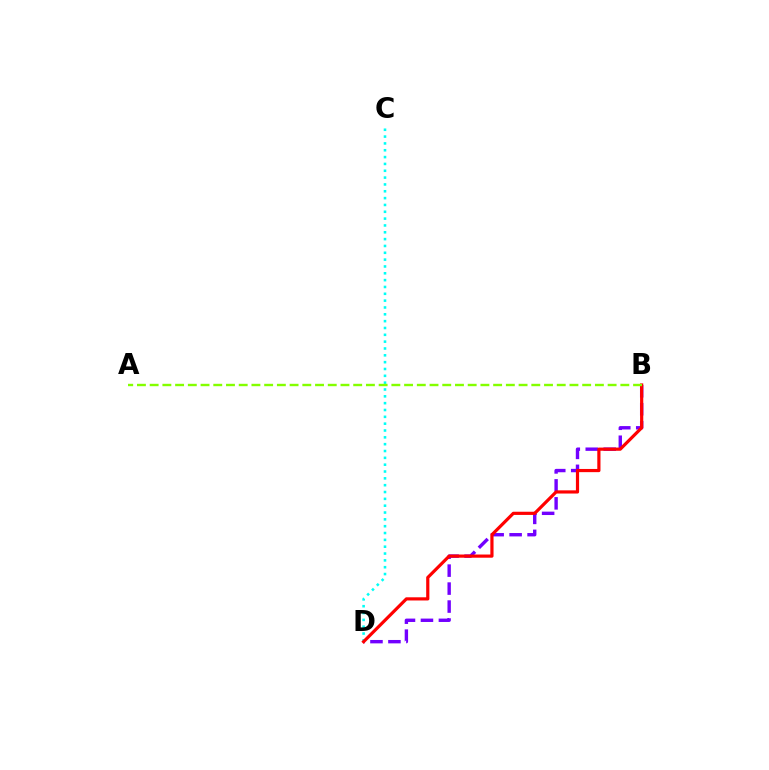{('B', 'D'): [{'color': '#7200ff', 'line_style': 'dashed', 'thickness': 2.44}, {'color': '#ff0000', 'line_style': 'solid', 'thickness': 2.29}], ('C', 'D'): [{'color': '#00fff6', 'line_style': 'dotted', 'thickness': 1.86}], ('A', 'B'): [{'color': '#84ff00', 'line_style': 'dashed', 'thickness': 1.73}]}